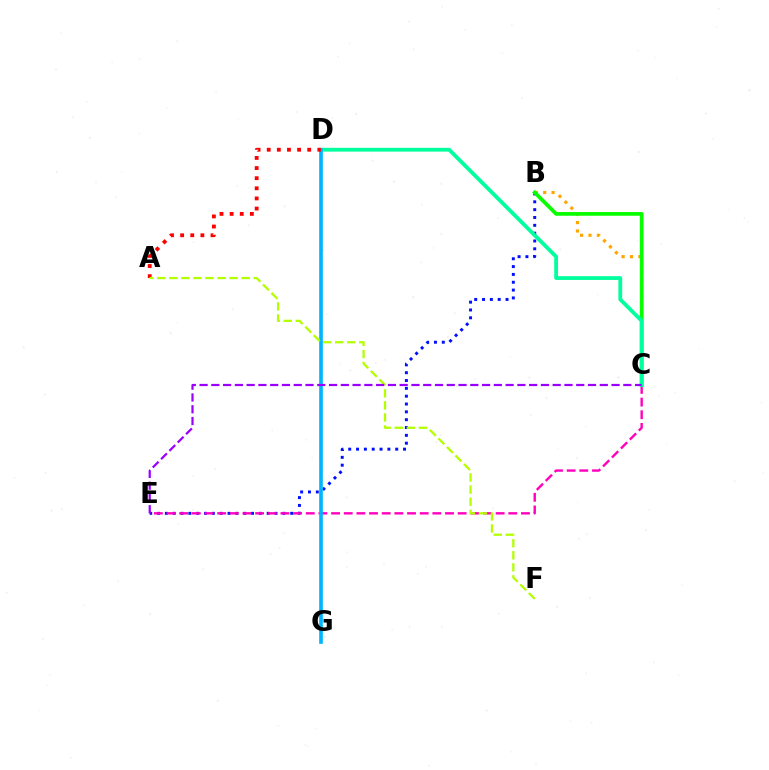{('B', 'E'): [{'color': '#0010ff', 'line_style': 'dotted', 'thickness': 2.13}], ('B', 'C'): [{'color': '#ffa500', 'line_style': 'dotted', 'thickness': 2.28}, {'color': '#08ff00', 'line_style': 'solid', 'thickness': 2.68}], ('C', 'E'): [{'color': '#ff00bd', 'line_style': 'dashed', 'thickness': 1.72}, {'color': '#9b00ff', 'line_style': 'dashed', 'thickness': 1.6}], ('C', 'D'): [{'color': '#00ff9d', 'line_style': 'solid', 'thickness': 2.74}], ('D', 'G'): [{'color': '#00b5ff', 'line_style': 'solid', 'thickness': 2.63}], ('A', 'D'): [{'color': '#ff0000', 'line_style': 'dotted', 'thickness': 2.75}], ('A', 'F'): [{'color': '#b3ff00', 'line_style': 'dashed', 'thickness': 1.64}]}